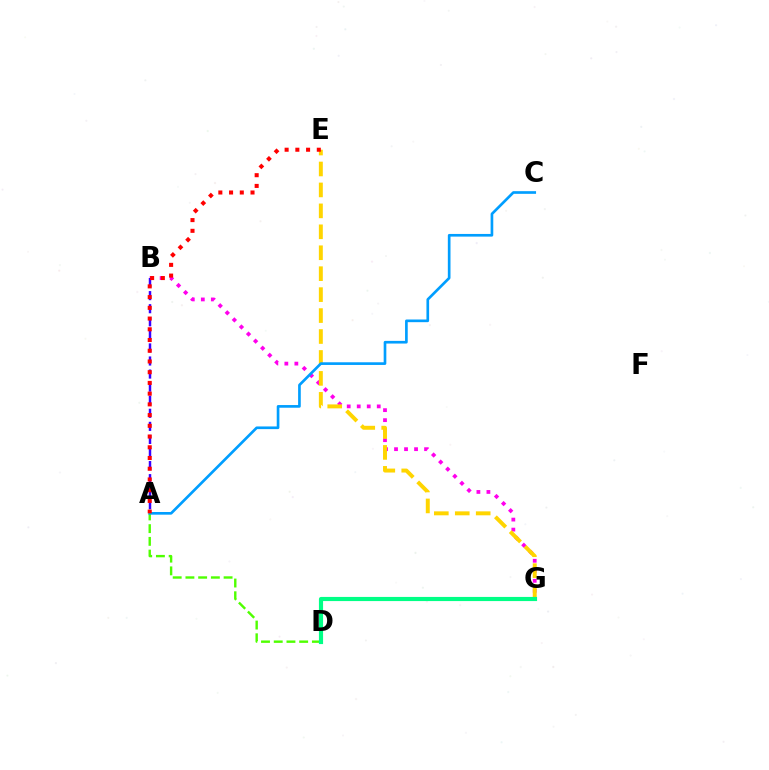{('A', 'D'): [{'color': '#4fff00', 'line_style': 'dashed', 'thickness': 1.73}], ('B', 'G'): [{'color': '#ff00ed', 'line_style': 'dotted', 'thickness': 2.72}], ('E', 'G'): [{'color': '#ffd500', 'line_style': 'dashed', 'thickness': 2.84}], ('D', 'G'): [{'color': '#00ff86', 'line_style': 'solid', 'thickness': 2.99}], ('A', 'C'): [{'color': '#009eff', 'line_style': 'solid', 'thickness': 1.92}], ('A', 'B'): [{'color': '#3700ff', 'line_style': 'dashed', 'thickness': 1.78}], ('A', 'E'): [{'color': '#ff0000', 'line_style': 'dotted', 'thickness': 2.91}]}